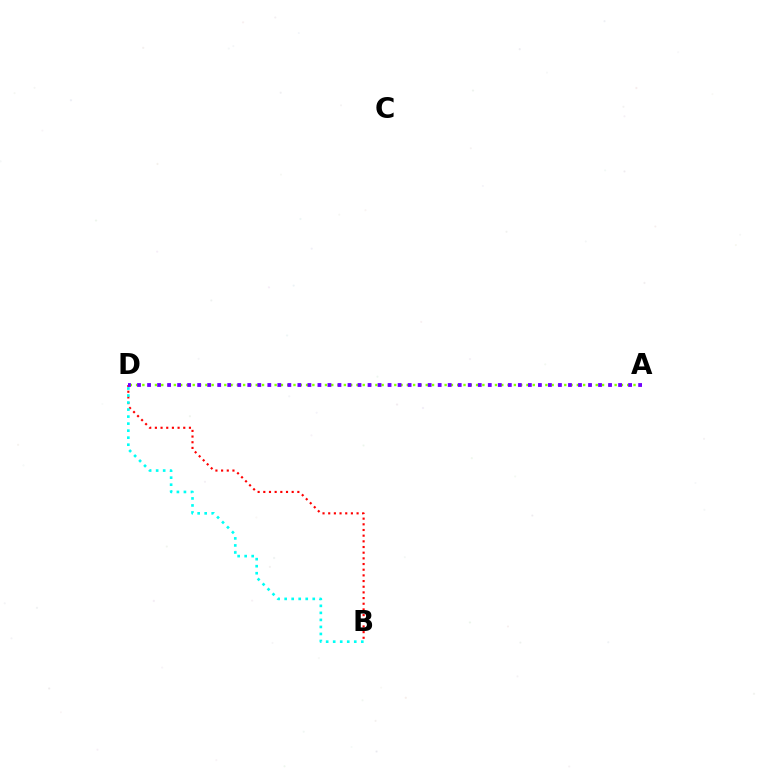{('B', 'D'): [{'color': '#ff0000', 'line_style': 'dotted', 'thickness': 1.54}, {'color': '#00fff6', 'line_style': 'dotted', 'thickness': 1.91}], ('A', 'D'): [{'color': '#84ff00', 'line_style': 'dotted', 'thickness': 1.71}, {'color': '#7200ff', 'line_style': 'dotted', 'thickness': 2.72}]}